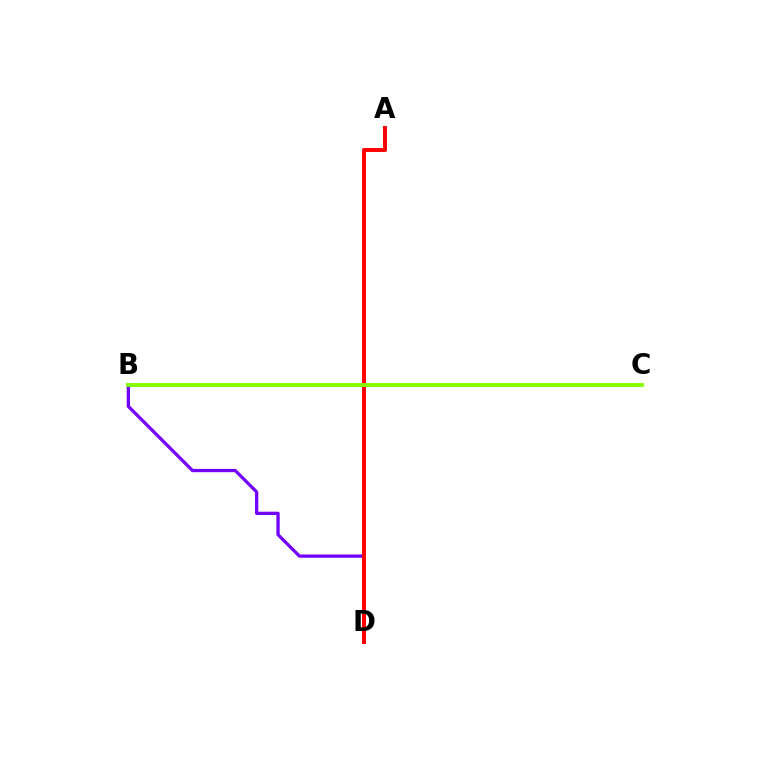{('B', 'D'): [{'color': '#7200ff', 'line_style': 'solid', 'thickness': 2.35}], ('A', 'D'): [{'color': '#ff0000', 'line_style': 'solid', 'thickness': 2.85}], ('B', 'C'): [{'color': '#00fff6', 'line_style': 'dotted', 'thickness': 1.94}, {'color': '#84ff00', 'line_style': 'solid', 'thickness': 2.76}]}